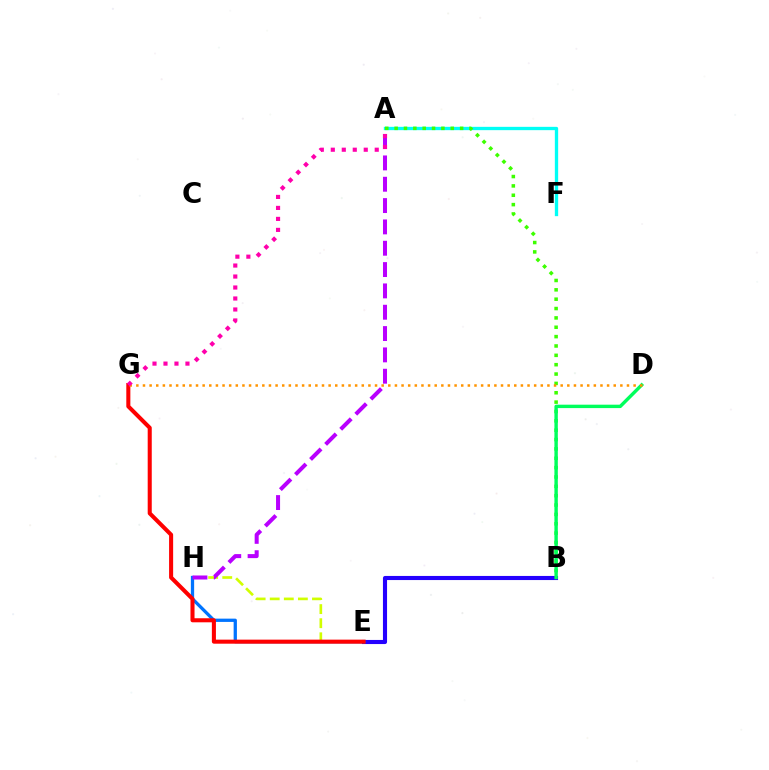{('B', 'E'): [{'color': '#2500ff', 'line_style': 'solid', 'thickness': 2.96}], ('E', 'H'): [{'color': '#0074ff', 'line_style': 'solid', 'thickness': 2.36}, {'color': '#d1ff00', 'line_style': 'dashed', 'thickness': 1.91}], ('A', 'F'): [{'color': '#00fff6', 'line_style': 'solid', 'thickness': 2.39}], ('A', 'B'): [{'color': '#3dff00', 'line_style': 'dotted', 'thickness': 2.54}], ('E', 'G'): [{'color': '#ff0000', 'line_style': 'solid', 'thickness': 2.92}], ('B', 'D'): [{'color': '#00ff5c', 'line_style': 'solid', 'thickness': 2.45}], ('A', 'H'): [{'color': '#b900ff', 'line_style': 'dashed', 'thickness': 2.9}], ('D', 'G'): [{'color': '#ff9400', 'line_style': 'dotted', 'thickness': 1.8}], ('A', 'G'): [{'color': '#ff00ac', 'line_style': 'dotted', 'thickness': 2.98}]}